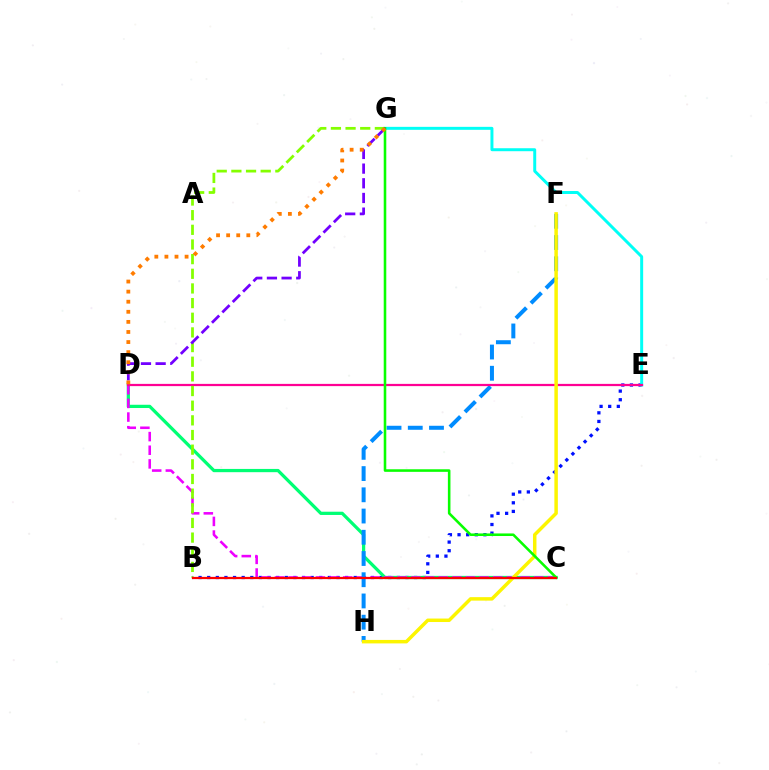{('B', 'E'): [{'color': '#0010ff', 'line_style': 'dotted', 'thickness': 2.34}], ('C', 'D'): [{'color': '#00ff74', 'line_style': 'solid', 'thickness': 2.34}, {'color': '#ee00ff', 'line_style': 'dashed', 'thickness': 1.85}], ('E', 'G'): [{'color': '#00fff6', 'line_style': 'solid', 'thickness': 2.14}], ('F', 'H'): [{'color': '#008cff', 'line_style': 'dashed', 'thickness': 2.88}, {'color': '#fcf500', 'line_style': 'solid', 'thickness': 2.5}], ('D', 'E'): [{'color': '#ff0094', 'line_style': 'solid', 'thickness': 1.61}], ('B', 'G'): [{'color': '#84ff00', 'line_style': 'dashed', 'thickness': 1.99}], ('C', 'G'): [{'color': '#08ff00', 'line_style': 'solid', 'thickness': 1.85}], ('D', 'G'): [{'color': '#7200ff', 'line_style': 'dashed', 'thickness': 1.99}, {'color': '#ff7c00', 'line_style': 'dotted', 'thickness': 2.74}], ('B', 'C'): [{'color': '#ff0000', 'line_style': 'solid', 'thickness': 1.62}]}